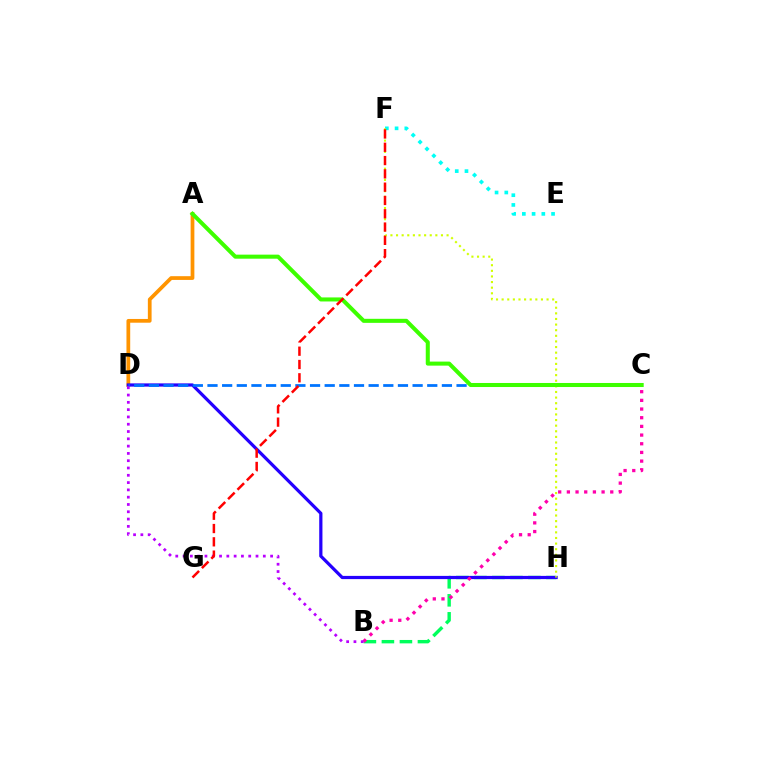{('A', 'D'): [{'color': '#ff9400', 'line_style': 'solid', 'thickness': 2.69}], ('B', 'H'): [{'color': '#00ff5c', 'line_style': 'dashed', 'thickness': 2.45}], ('D', 'H'): [{'color': '#2500ff', 'line_style': 'solid', 'thickness': 2.32}], ('E', 'F'): [{'color': '#00fff6', 'line_style': 'dotted', 'thickness': 2.65}], ('F', 'H'): [{'color': '#d1ff00', 'line_style': 'dotted', 'thickness': 1.53}], ('C', 'D'): [{'color': '#0074ff', 'line_style': 'dashed', 'thickness': 1.99}], ('B', 'C'): [{'color': '#ff00ac', 'line_style': 'dotted', 'thickness': 2.36}], ('A', 'C'): [{'color': '#3dff00', 'line_style': 'solid', 'thickness': 2.91}], ('B', 'D'): [{'color': '#b900ff', 'line_style': 'dotted', 'thickness': 1.98}], ('F', 'G'): [{'color': '#ff0000', 'line_style': 'dashed', 'thickness': 1.81}]}